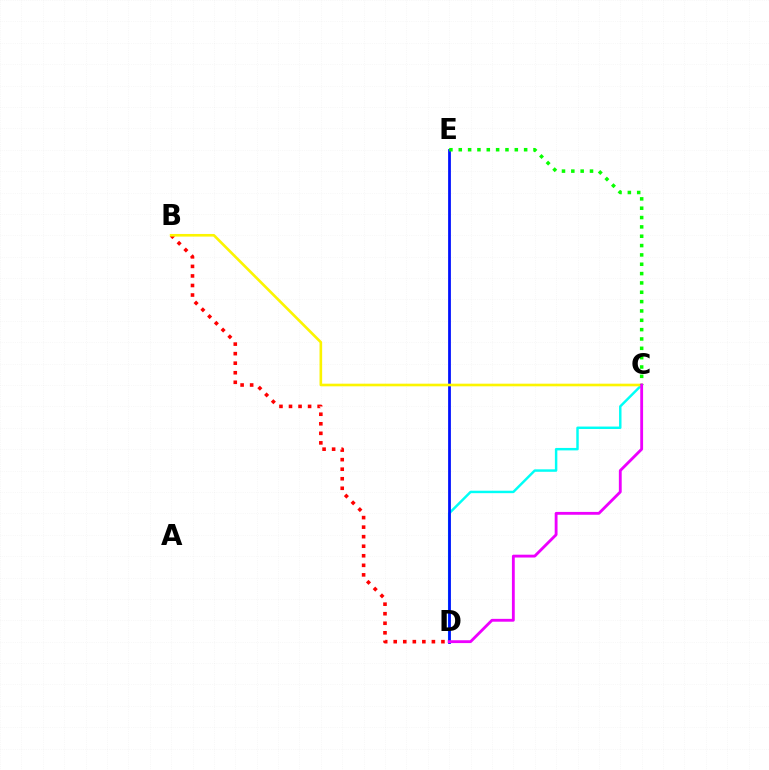{('C', 'D'): [{'color': '#00fff6', 'line_style': 'solid', 'thickness': 1.77}, {'color': '#ee00ff', 'line_style': 'solid', 'thickness': 2.05}], ('B', 'D'): [{'color': '#ff0000', 'line_style': 'dotted', 'thickness': 2.59}], ('D', 'E'): [{'color': '#0010ff', 'line_style': 'solid', 'thickness': 1.99}], ('B', 'C'): [{'color': '#fcf500', 'line_style': 'solid', 'thickness': 1.9}], ('C', 'E'): [{'color': '#08ff00', 'line_style': 'dotted', 'thickness': 2.54}]}